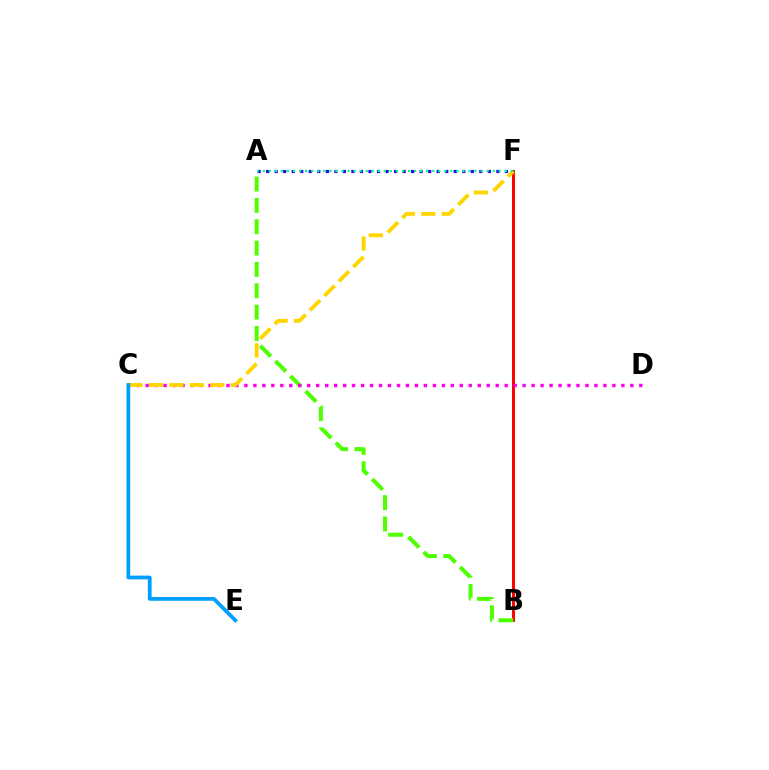{('B', 'F'): [{'color': '#ff0000', 'line_style': 'solid', 'thickness': 2.12}], ('A', 'F'): [{'color': '#3700ff', 'line_style': 'dotted', 'thickness': 2.32}, {'color': '#00ff86', 'line_style': 'dotted', 'thickness': 1.64}], ('A', 'B'): [{'color': '#4fff00', 'line_style': 'dashed', 'thickness': 2.9}], ('C', 'D'): [{'color': '#ff00ed', 'line_style': 'dotted', 'thickness': 2.44}], ('C', 'F'): [{'color': '#ffd500', 'line_style': 'dashed', 'thickness': 2.78}], ('C', 'E'): [{'color': '#009eff', 'line_style': 'solid', 'thickness': 2.7}]}